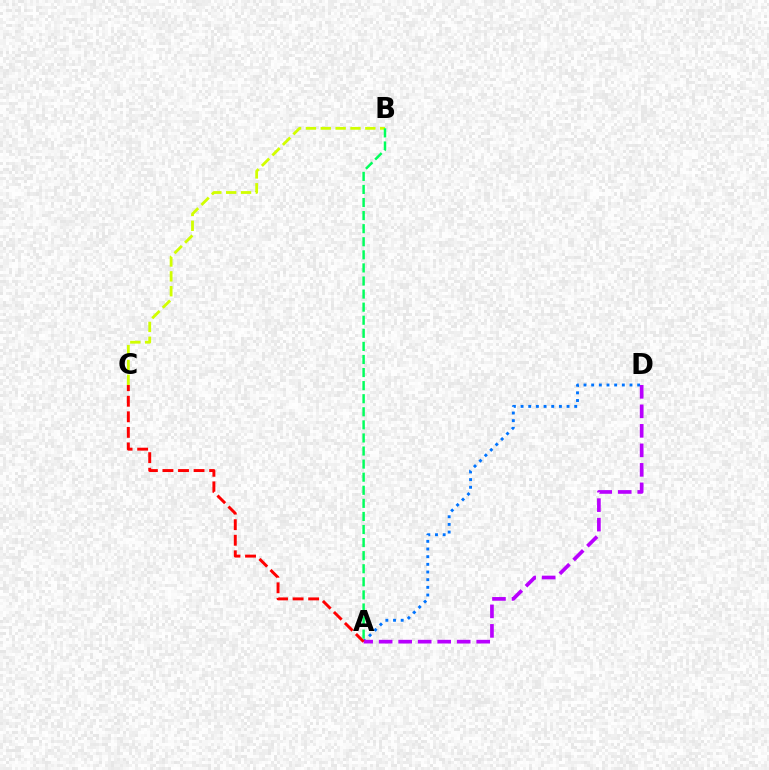{('B', 'C'): [{'color': '#d1ff00', 'line_style': 'dashed', 'thickness': 2.02}], ('A', 'D'): [{'color': '#0074ff', 'line_style': 'dotted', 'thickness': 2.08}, {'color': '#b900ff', 'line_style': 'dashed', 'thickness': 2.65}], ('A', 'C'): [{'color': '#ff0000', 'line_style': 'dashed', 'thickness': 2.11}], ('A', 'B'): [{'color': '#00ff5c', 'line_style': 'dashed', 'thickness': 1.78}]}